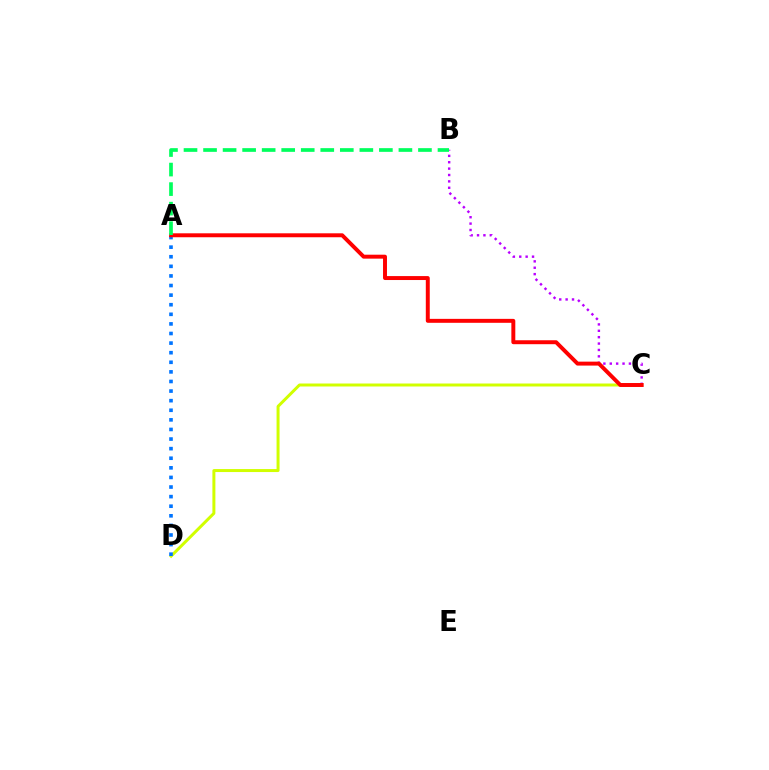{('C', 'D'): [{'color': '#d1ff00', 'line_style': 'solid', 'thickness': 2.15}], ('A', 'D'): [{'color': '#0074ff', 'line_style': 'dotted', 'thickness': 2.61}], ('B', 'C'): [{'color': '#b900ff', 'line_style': 'dotted', 'thickness': 1.73}], ('A', 'C'): [{'color': '#ff0000', 'line_style': 'solid', 'thickness': 2.84}], ('A', 'B'): [{'color': '#00ff5c', 'line_style': 'dashed', 'thickness': 2.65}]}